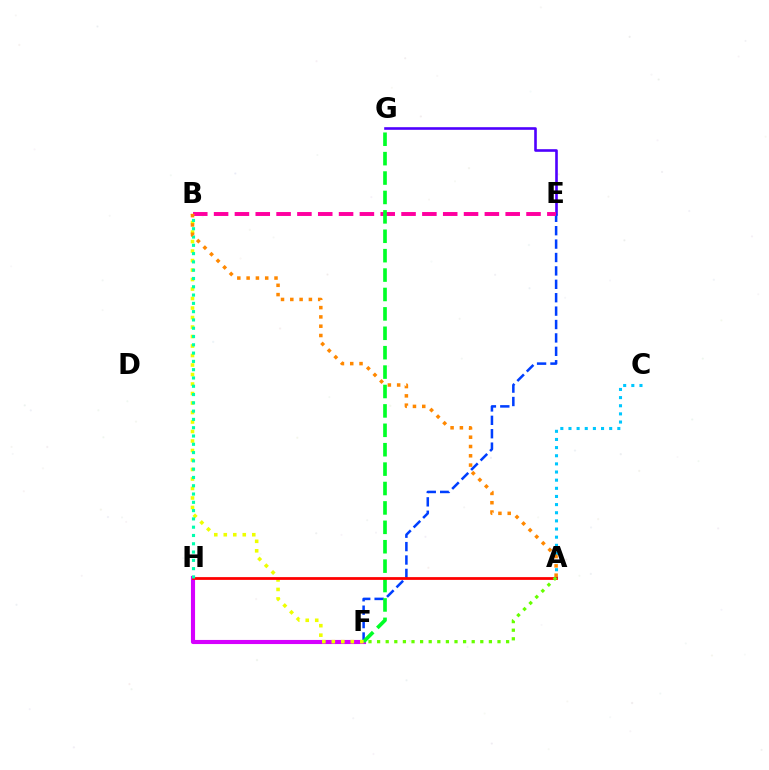{('E', 'G'): [{'color': '#4f00ff', 'line_style': 'solid', 'thickness': 1.88}], ('E', 'F'): [{'color': '#003fff', 'line_style': 'dashed', 'thickness': 1.82}], ('B', 'E'): [{'color': '#ff00a0', 'line_style': 'dashed', 'thickness': 2.83}], ('F', 'H'): [{'color': '#d600ff', 'line_style': 'solid', 'thickness': 2.96}], ('F', 'G'): [{'color': '#00ff27', 'line_style': 'dashed', 'thickness': 2.64}], ('B', 'F'): [{'color': '#eeff00', 'line_style': 'dotted', 'thickness': 2.58}], ('A', 'C'): [{'color': '#00c7ff', 'line_style': 'dotted', 'thickness': 2.21}], ('A', 'H'): [{'color': '#ff0000', 'line_style': 'solid', 'thickness': 2.0}], ('B', 'H'): [{'color': '#00ffaf', 'line_style': 'dotted', 'thickness': 2.25}], ('A', 'F'): [{'color': '#66ff00', 'line_style': 'dotted', 'thickness': 2.34}], ('A', 'B'): [{'color': '#ff8800', 'line_style': 'dotted', 'thickness': 2.53}]}